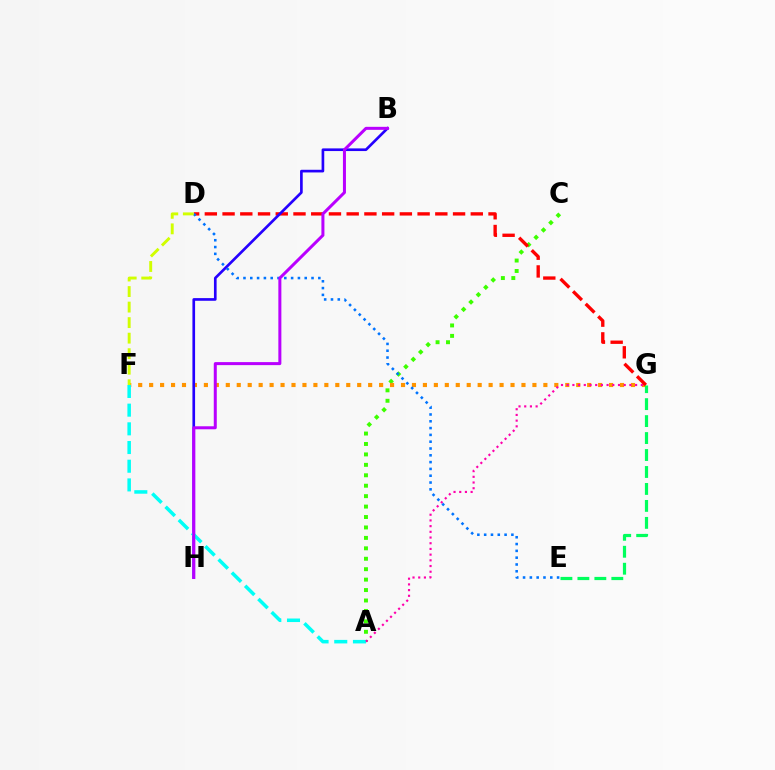{('A', 'C'): [{'color': '#3dff00', 'line_style': 'dotted', 'thickness': 2.83}], ('F', 'G'): [{'color': '#ff9400', 'line_style': 'dotted', 'thickness': 2.98}], ('D', 'G'): [{'color': '#ff0000', 'line_style': 'dashed', 'thickness': 2.41}], ('B', 'H'): [{'color': '#2500ff', 'line_style': 'solid', 'thickness': 1.92}, {'color': '#b900ff', 'line_style': 'solid', 'thickness': 2.17}], ('D', 'E'): [{'color': '#0074ff', 'line_style': 'dotted', 'thickness': 1.85}], ('E', 'G'): [{'color': '#00ff5c', 'line_style': 'dashed', 'thickness': 2.3}], ('A', 'F'): [{'color': '#00fff6', 'line_style': 'dashed', 'thickness': 2.54}], ('A', 'G'): [{'color': '#ff00ac', 'line_style': 'dotted', 'thickness': 1.55}], ('D', 'F'): [{'color': '#d1ff00', 'line_style': 'dashed', 'thickness': 2.11}]}